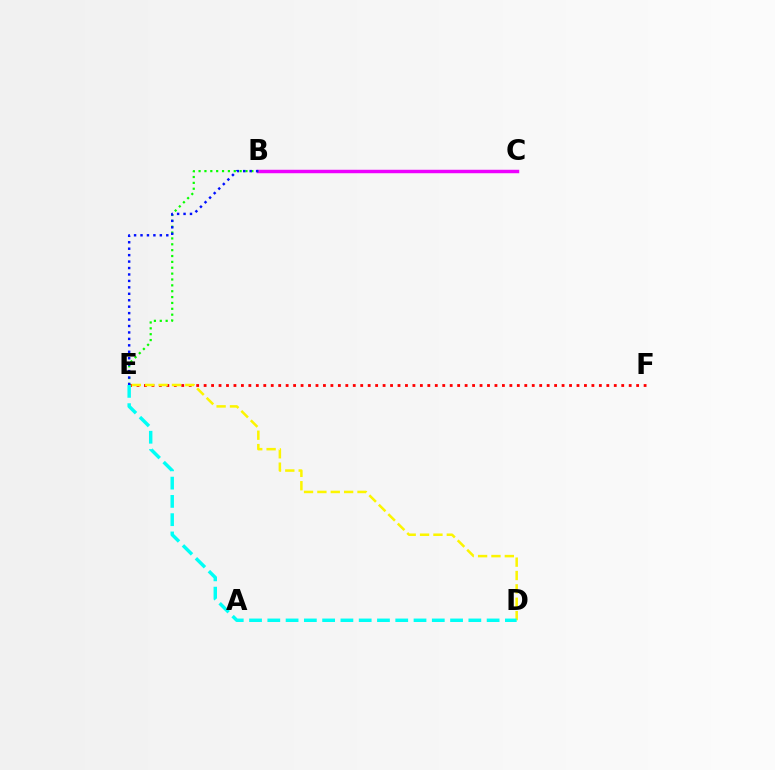{('B', 'C'): [{'color': '#ee00ff', 'line_style': 'solid', 'thickness': 2.49}], ('E', 'F'): [{'color': '#ff0000', 'line_style': 'dotted', 'thickness': 2.03}], ('D', 'E'): [{'color': '#fcf500', 'line_style': 'dashed', 'thickness': 1.82}, {'color': '#00fff6', 'line_style': 'dashed', 'thickness': 2.48}], ('B', 'E'): [{'color': '#08ff00', 'line_style': 'dotted', 'thickness': 1.59}, {'color': '#0010ff', 'line_style': 'dotted', 'thickness': 1.75}]}